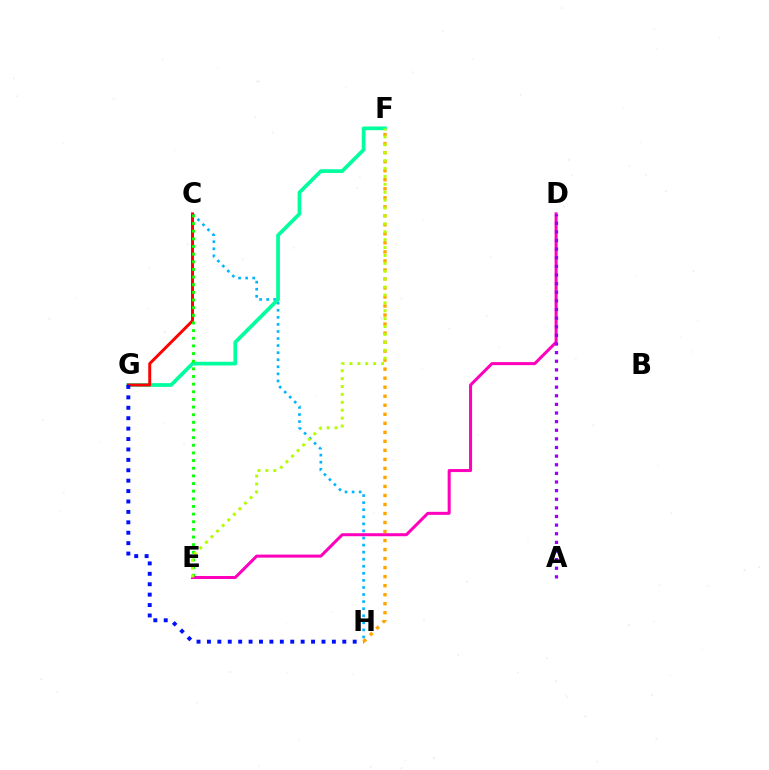{('C', 'H'): [{'color': '#00b5ff', 'line_style': 'dotted', 'thickness': 1.92}], ('D', 'E'): [{'color': '#ff00bd', 'line_style': 'solid', 'thickness': 2.18}], ('F', 'G'): [{'color': '#00ff9d', 'line_style': 'solid', 'thickness': 2.67}], ('A', 'D'): [{'color': '#9b00ff', 'line_style': 'dotted', 'thickness': 2.34}], ('C', 'G'): [{'color': '#ff0000', 'line_style': 'solid', 'thickness': 2.13}], ('C', 'E'): [{'color': '#08ff00', 'line_style': 'dotted', 'thickness': 2.08}], ('G', 'H'): [{'color': '#0010ff', 'line_style': 'dotted', 'thickness': 2.83}], ('F', 'H'): [{'color': '#ffa500', 'line_style': 'dotted', 'thickness': 2.45}], ('E', 'F'): [{'color': '#b3ff00', 'line_style': 'dotted', 'thickness': 2.15}]}